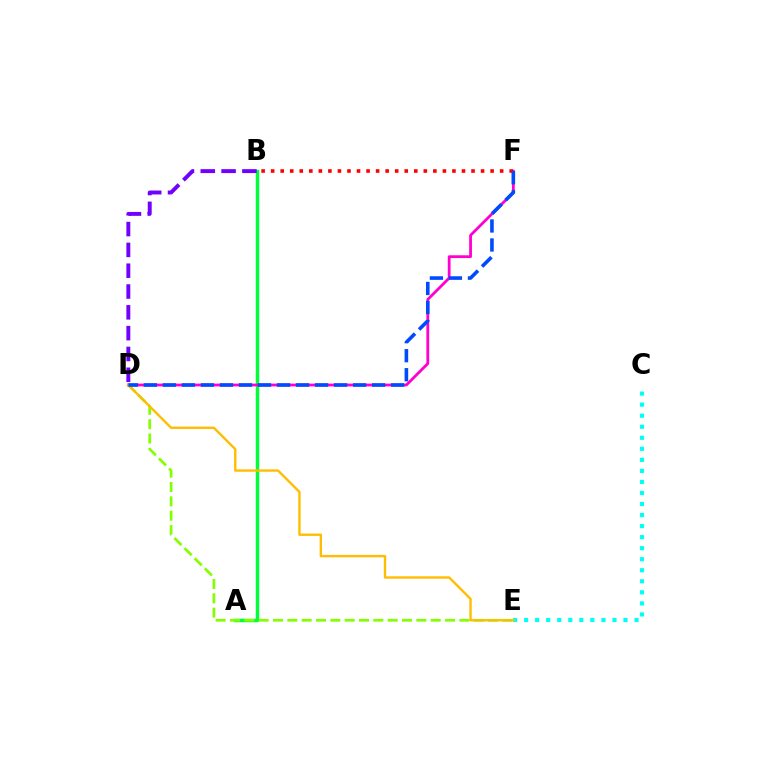{('A', 'B'): [{'color': '#00ff39', 'line_style': 'solid', 'thickness': 2.48}], ('B', 'D'): [{'color': '#7200ff', 'line_style': 'dashed', 'thickness': 2.83}], ('D', 'F'): [{'color': '#ff00cf', 'line_style': 'solid', 'thickness': 2.01}, {'color': '#004bff', 'line_style': 'dashed', 'thickness': 2.58}], ('C', 'E'): [{'color': '#00fff6', 'line_style': 'dotted', 'thickness': 3.0}], ('D', 'E'): [{'color': '#84ff00', 'line_style': 'dashed', 'thickness': 1.95}, {'color': '#ffbd00', 'line_style': 'solid', 'thickness': 1.7}], ('B', 'F'): [{'color': '#ff0000', 'line_style': 'dotted', 'thickness': 2.59}]}